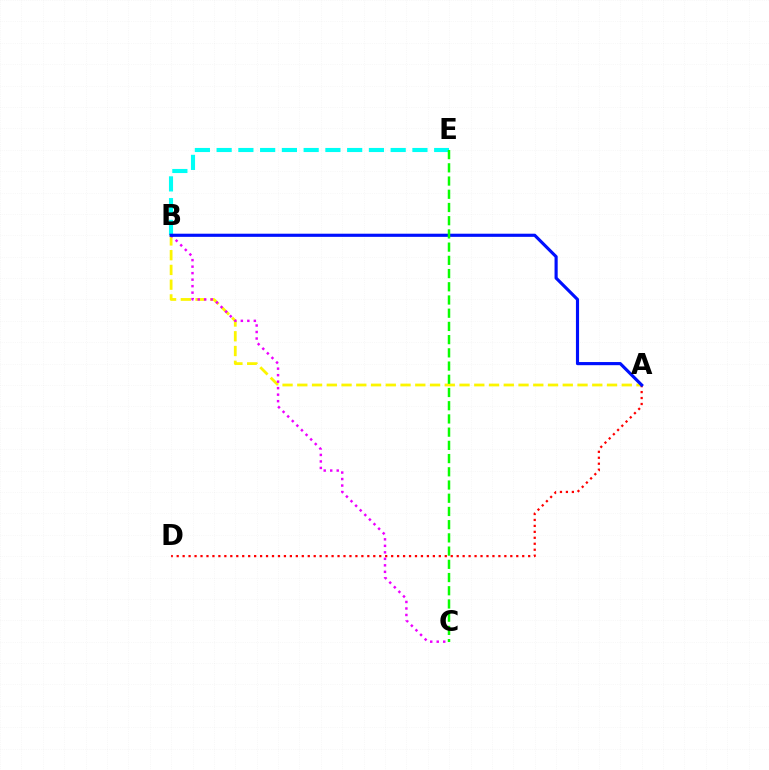{('B', 'E'): [{'color': '#00fff6', 'line_style': 'dashed', 'thickness': 2.96}], ('A', 'B'): [{'color': '#fcf500', 'line_style': 'dashed', 'thickness': 2.0}, {'color': '#0010ff', 'line_style': 'solid', 'thickness': 2.26}], ('A', 'D'): [{'color': '#ff0000', 'line_style': 'dotted', 'thickness': 1.62}], ('B', 'C'): [{'color': '#ee00ff', 'line_style': 'dotted', 'thickness': 1.77}], ('C', 'E'): [{'color': '#08ff00', 'line_style': 'dashed', 'thickness': 1.8}]}